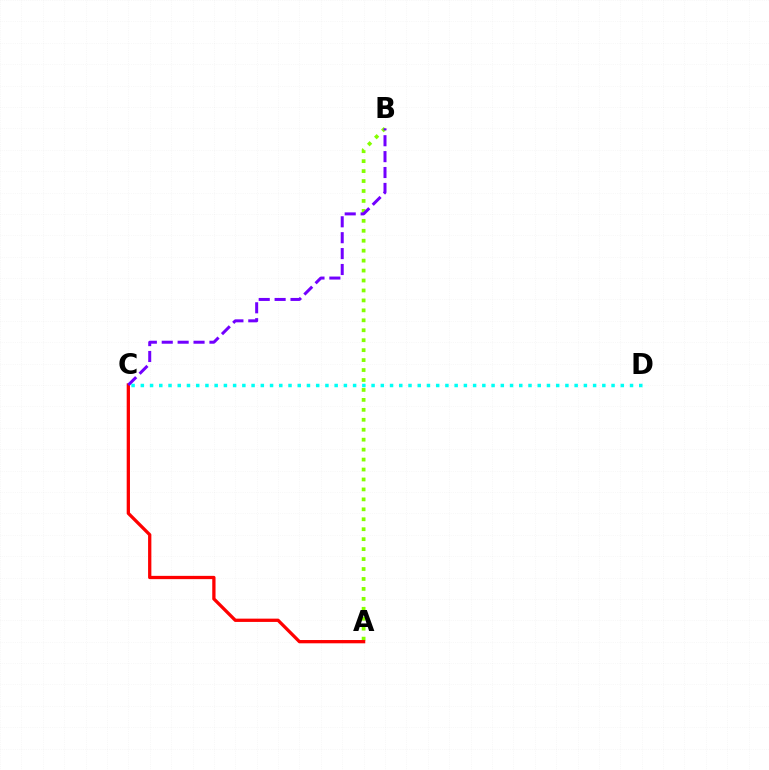{('A', 'B'): [{'color': '#84ff00', 'line_style': 'dotted', 'thickness': 2.7}], ('A', 'C'): [{'color': '#ff0000', 'line_style': 'solid', 'thickness': 2.36}], ('C', 'D'): [{'color': '#00fff6', 'line_style': 'dotted', 'thickness': 2.51}], ('B', 'C'): [{'color': '#7200ff', 'line_style': 'dashed', 'thickness': 2.16}]}